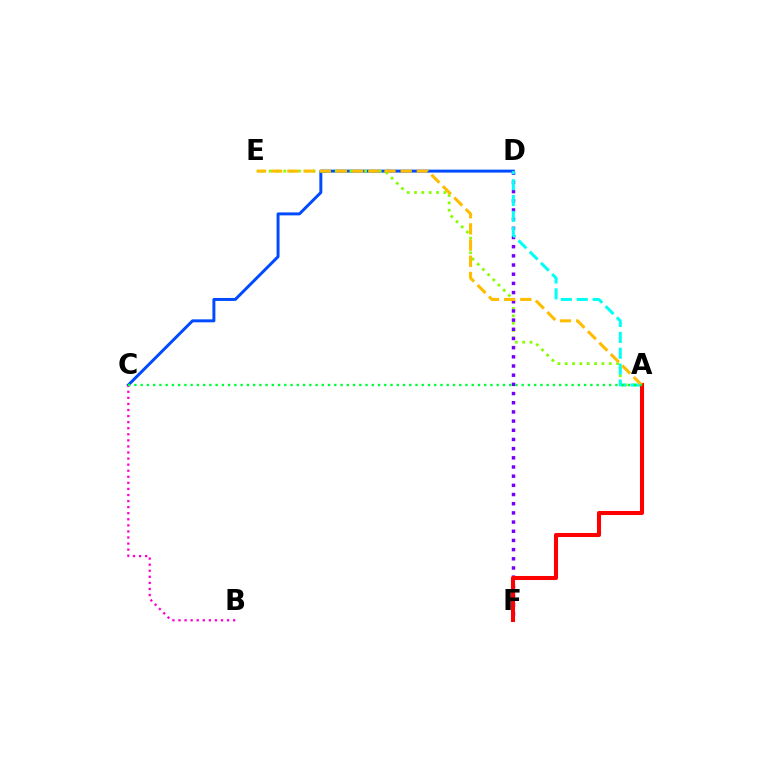{('C', 'D'): [{'color': '#004bff', 'line_style': 'solid', 'thickness': 2.13}], ('A', 'E'): [{'color': '#84ff00', 'line_style': 'dotted', 'thickness': 2.0}, {'color': '#ffbd00', 'line_style': 'dashed', 'thickness': 2.2}], ('D', 'F'): [{'color': '#7200ff', 'line_style': 'dotted', 'thickness': 2.49}], ('B', 'C'): [{'color': '#ff00cf', 'line_style': 'dotted', 'thickness': 1.65}], ('A', 'D'): [{'color': '#00fff6', 'line_style': 'dashed', 'thickness': 2.16}], ('A', 'F'): [{'color': '#ff0000', 'line_style': 'solid', 'thickness': 2.92}], ('A', 'C'): [{'color': '#00ff39', 'line_style': 'dotted', 'thickness': 1.7}]}